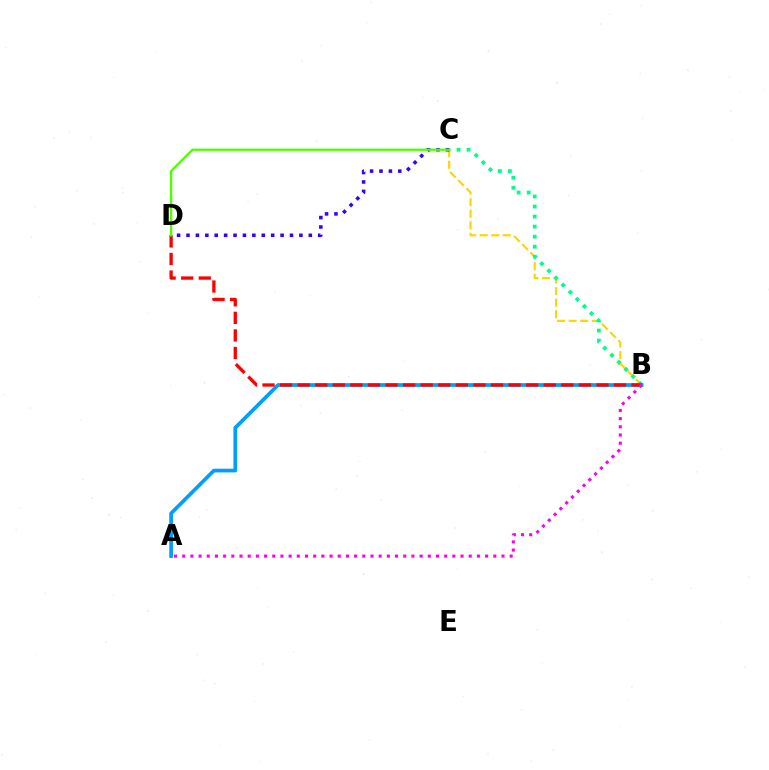{('B', 'C'): [{'color': '#ffd500', 'line_style': 'dashed', 'thickness': 1.57}, {'color': '#00ff86', 'line_style': 'dotted', 'thickness': 2.73}], ('C', 'D'): [{'color': '#3700ff', 'line_style': 'dotted', 'thickness': 2.56}, {'color': '#4fff00', 'line_style': 'solid', 'thickness': 1.65}], ('A', 'B'): [{'color': '#009eff', 'line_style': 'solid', 'thickness': 2.67}, {'color': '#ff00ed', 'line_style': 'dotted', 'thickness': 2.22}], ('B', 'D'): [{'color': '#ff0000', 'line_style': 'dashed', 'thickness': 2.39}]}